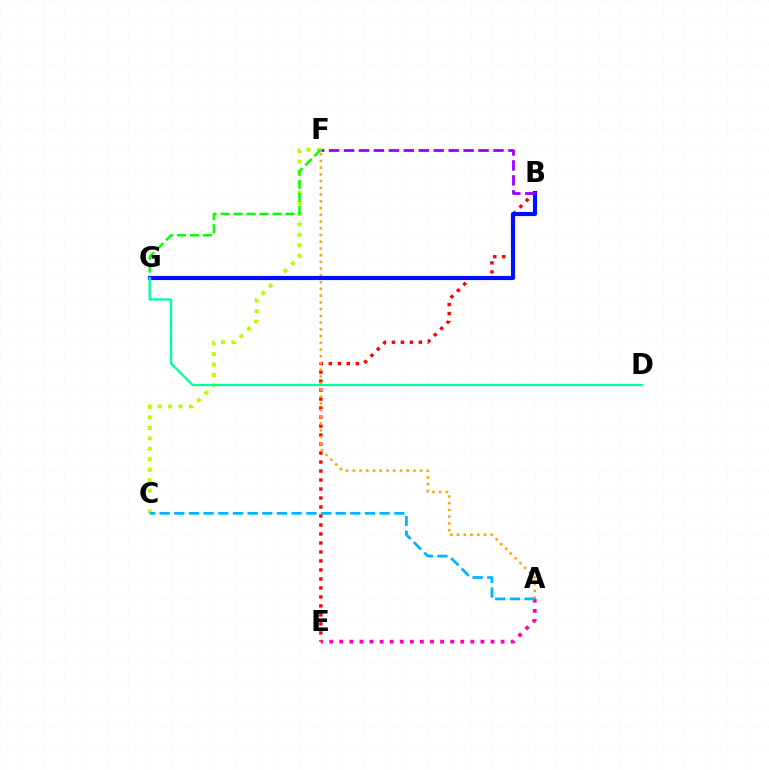{('B', 'E'): [{'color': '#ff0000', 'line_style': 'dotted', 'thickness': 2.44}], ('C', 'F'): [{'color': '#b3ff00', 'line_style': 'dotted', 'thickness': 2.84}], ('A', 'F'): [{'color': '#ffa500', 'line_style': 'dotted', 'thickness': 1.83}], ('F', 'G'): [{'color': '#08ff00', 'line_style': 'dashed', 'thickness': 1.77}], ('B', 'G'): [{'color': '#0010ff', 'line_style': 'solid', 'thickness': 2.99}], ('B', 'F'): [{'color': '#9b00ff', 'line_style': 'dashed', 'thickness': 2.03}], ('D', 'G'): [{'color': '#00ff9d', 'line_style': 'solid', 'thickness': 1.63}], ('A', 'E'): [{'color': '#ff00bd', 'line_style': 'dotted', 'thickness': 2.74}], ('A', 'C'): [{'color': '#00b5ff', 'line_style': 'dashed', 'thickness': 1.99}]}